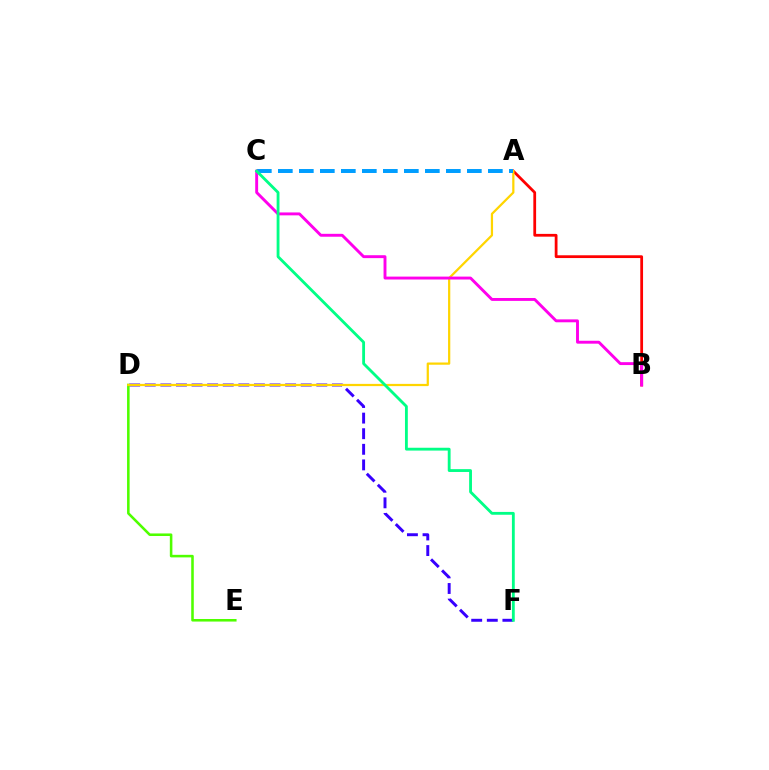{('D', 'F'): [{'color': '#3700ff', 'line_style': 'dashed', 'thickness': 2.12}], ('A', 'B'): [{'color': '#ff0000', 'line_style': 'solid', 'thickness': 2.0}], ('D', 'E'): [{'color': '#4fff00', 'line_style': 'solid', 'thickness': 1.84}], ('A', 'D'): [{'color': '#ffd500', 'line_style': 'solid', 'thickness': 1.61}], ('A', 'C'): [{'color': '#009eff', 'line_style': 'dashed', 'thickness': 2.85}], ('B', 'C'): [{'color': '#ff00ed', 'line_style': 'solid', 'thickness': 2.09}], ('C', 'F'): [{'color': '#00ff86', 'line_style': 'solid', 'thickness': 2.04}]}